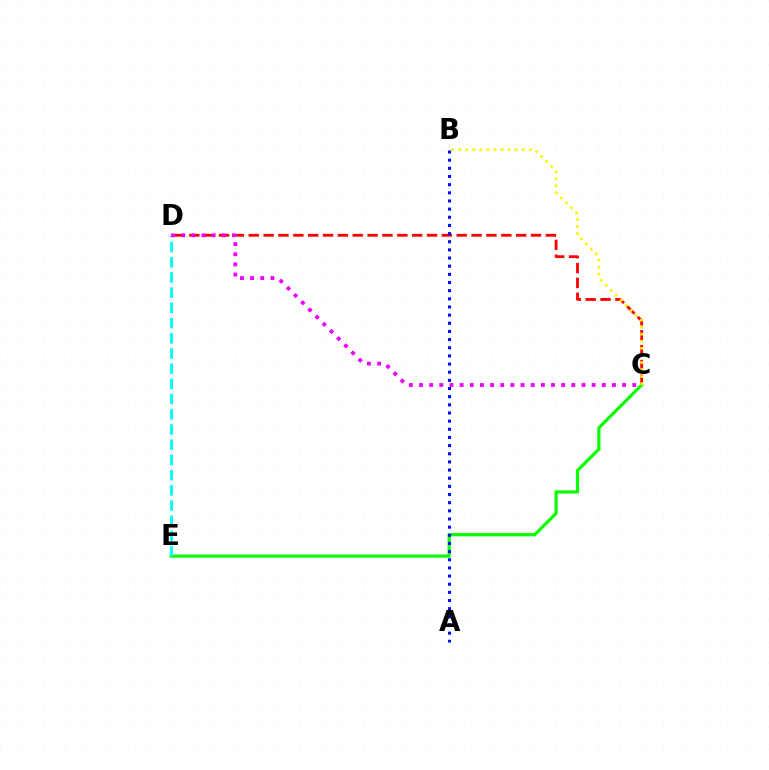{('C', 'E'): [{'color': '#08ff00', 'line_style': 'solid', 'thickness': 2.29}], ('D', 'E'): [{'color': '#00fff6', 'line_style': 'dashed', 'thickness': 2.07}], ('C', 'D'): [{'color': '#ff0000', 'line_style': 'dashed', 'thickness': 2.02}, {'color': '#ee00ff', 'line_style': 'dotted', 'thickness': 2.76}], ('B', 'C'): [{'color': '#fcf500', 'line_style': 'dotted', 'thickness': 1.92}], ('A', 'B'): [{'color': '#0010ff', 'line_style': 'dotted', 'thickness': 2.22}]}